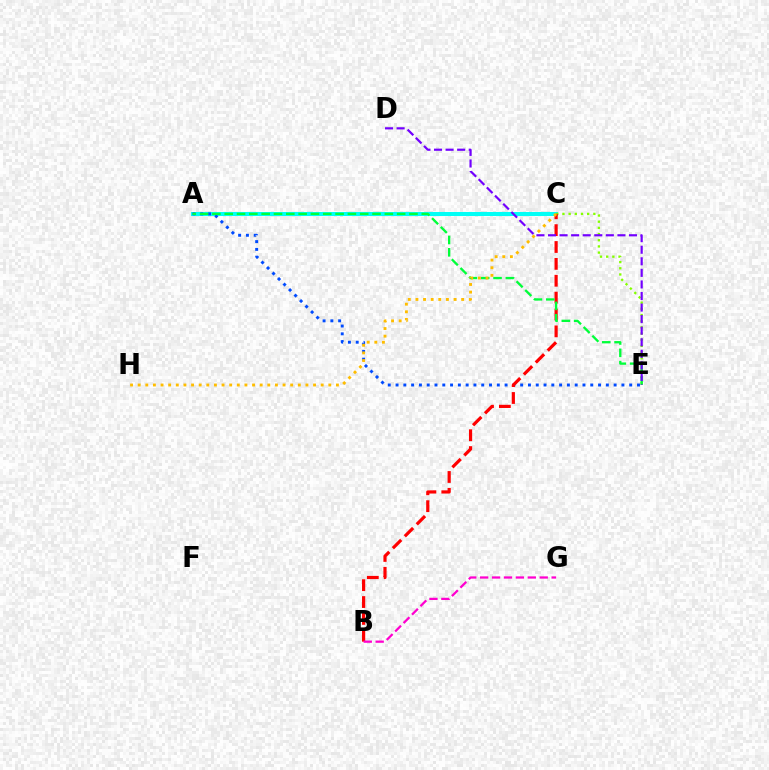{('A', 'C'): [{'color': '#00fff6', 'line_style': 'solid', 'thickness': 2.92}], ('A', 'E'): [{'color': '#004bff', 'line_style': 'dotted', 'thickness': 2.12}, {'color': '#00ff39', 'line_style': 'dashed', 'thickness': 1.67}], ('C', 'E'): [{'color': '#84ff00', 'line_style': 'dotted', 'thickness': 1.68}], ('B', 'C'): [{'color': '#ff0000', 'line_style': 'dashed', 'thickness': 2.29}], ('B', 'G'): [{'color': '#ff00cf', 'line_style': 'dashed', 'thickness': 1.62}], ('D', 'E'): [{'color': '#7200ff', 'line_style': 'dashed', 'thickness': 1.57}], ('C', 'H'): [{'color': '#ffbd00', 'line_style': 'dotted', 'thickness': 2.07}]}